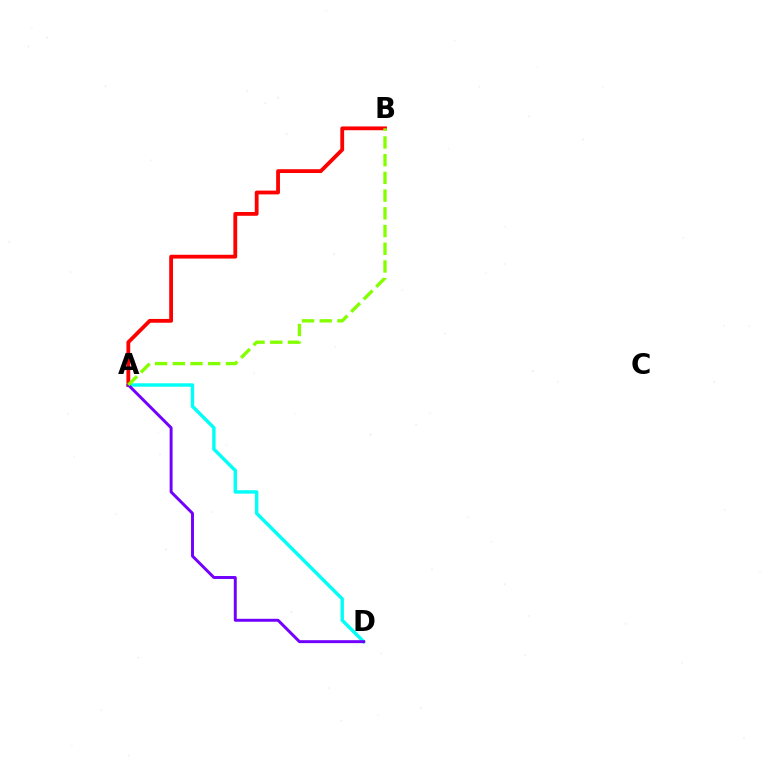{('A', 'D'): [{'color': '#00fff6', 'line_style': 'solid', 'thickness': 2.45}, {'color': '#7200ff', 'line_style': 'solid', 'thickness': 2.12}], ('A', 'B'): [{'color': '#ff0000', 'line_style': 'solid', 'thickness': 2.74}, {'color': '#84ff00', 'line_style': 'dashed', 'thickness': 2.41}]}